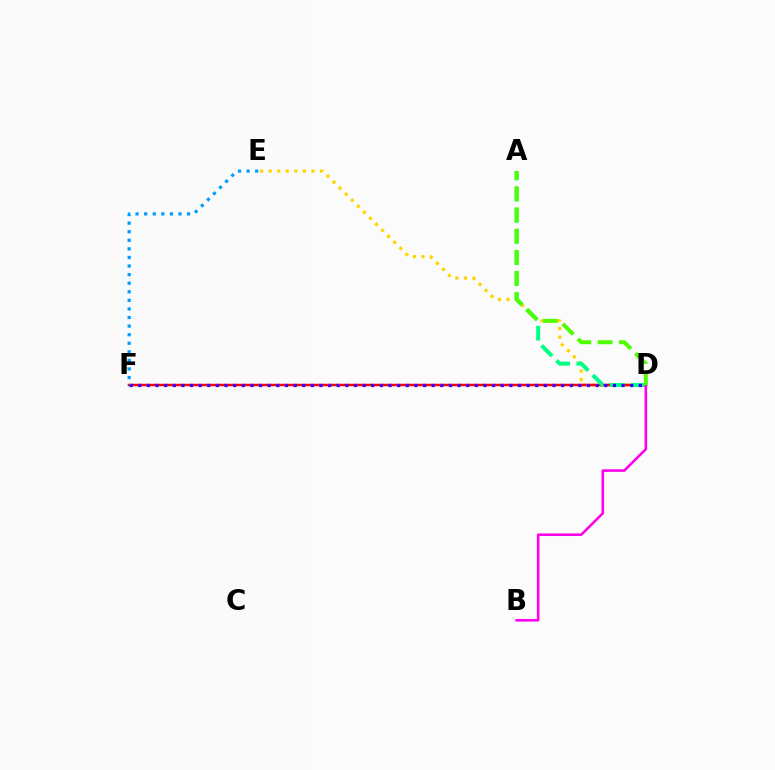{('D', 'E'): [{'color': '#ffd500', 'line_style': 'dotted', 'thickness': 2.32}], ('D', 'F'): [{'color': '#ff0000', 'line_style': 'solid', 'thickness': 1.79}, {'color': '#3700ff', 'line_style': 'dotted', 'thickness': 2.34}], ('A', 'D'): [{'color': '#00ff86', 'line_style': 'dashed', 'thickness': 2.87}, {'color': '#4fff00', 'line_style': 'dashed', 'thickness': 2.88}], ('B', 'D'): [{'color': '#ff00ed', 'line_style': 'solid', 'thickness': 1.86}], ('E', 'F'): [{'color': '#009eff', 'line_style': 'dotted', 'thickness': 2.33}]}